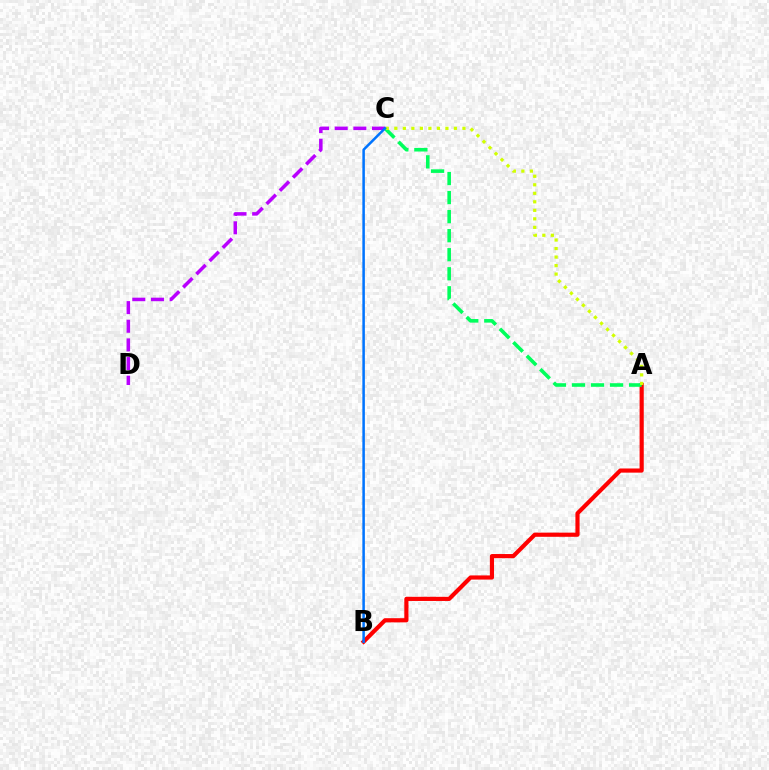{('A', 'B'): [{'color': '#ff0000', 'line_style': 'solid', 'thickness': 3.0}], ('C', 'D'): [{'color': '#b900ff', 'line_style': 'dashed', 'thickness': 2.53}], ('A', 'C'): [{'color': '#00ff5c', 'line_style': 'dashed', 'thickness': 2.59}, {'color': '#d1ff00', 'line_style': 'dotted', 'thickness': 2.31}], ('B', 'C'): [{'color': '#0074ff', 'line_style': 'solid', 'thickness': 1.81}]}